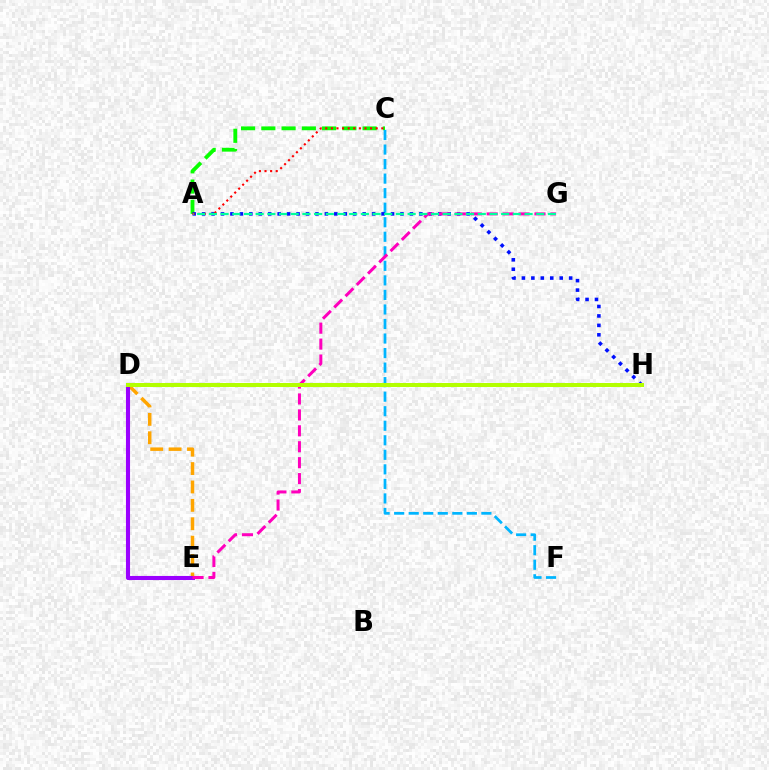{('D', 'E'): [{'color': '#ffa500', 'line_style': 'dashed', 'thickness': 2.5}, {'color': '#9b00ff', 'line_style': 'solid', 'thickness': 2.94}], ('A', 'C'): [{'color': '#08ff00', 'line_style': 'dashed', 'thickness': 2.75}, {'color': '#ff0000', 'line_style': 'dotted', 'thickness': 1.52}], ('C', 'F'): [{'color': '#00b5ff', 'line_style': 'dashed', 'thickness': 1.97}], ('A', 'H'): [{'color': '#0010ff', 'line_style': 'dotted', 'thickness': 2.57}], ('E', 'G'): [{'color': '#ff00bd', 'line_style': 'dashed', 'thickness': 2.16}], ('D', 'H'): [{'color': '#b3ff00', 'line_style': 'solid', 'thickness': 2.87}], ('A', 'G'): [{'color': '#00ff9d', 'line_style': 'dashed', 'thickness': 1.59}]}